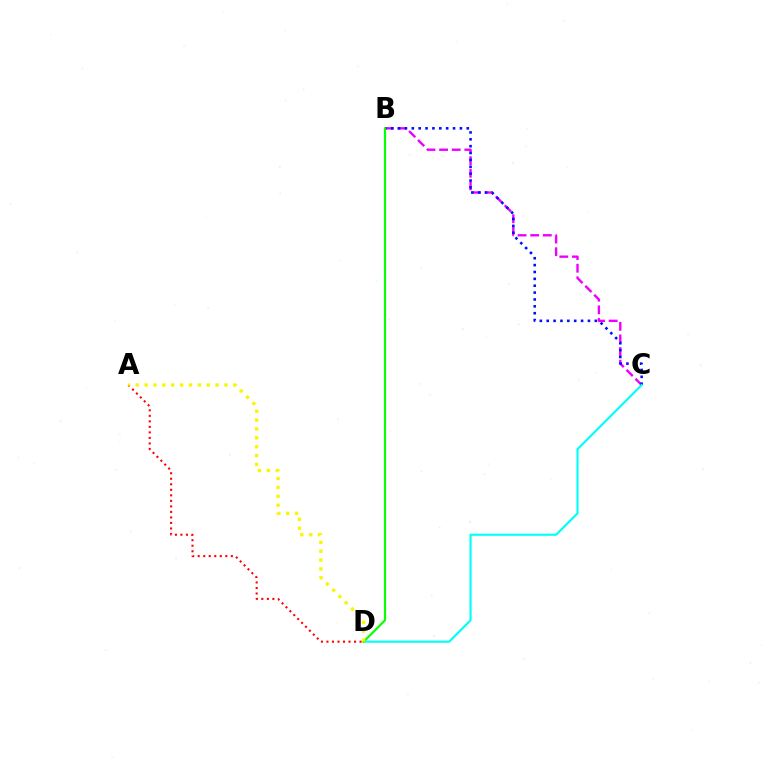{('B', 'C'): [{'color': '#ee00ff', 'line_style': 'dashed', 'thickness': 1.72}, {'color': '#0010ff', 'line_style': 'dotted', 'thickness': 1.87}], ('A', 'D'): [{'color': '#ff0000', 'line_style': 'dotted', 'thickness': 1.5}, {'color': '#fcf500', 'line_style': 'dotted', 'thickness': 2.41}], ('C', 'D'): [{'color': '#00fff6', 'line_style': 'solid', 'thickness': 1.53}], ('B', 'D'): [{'color': '#08ff00', 'line_style': 'solid', 'thickness': 1.56}]}